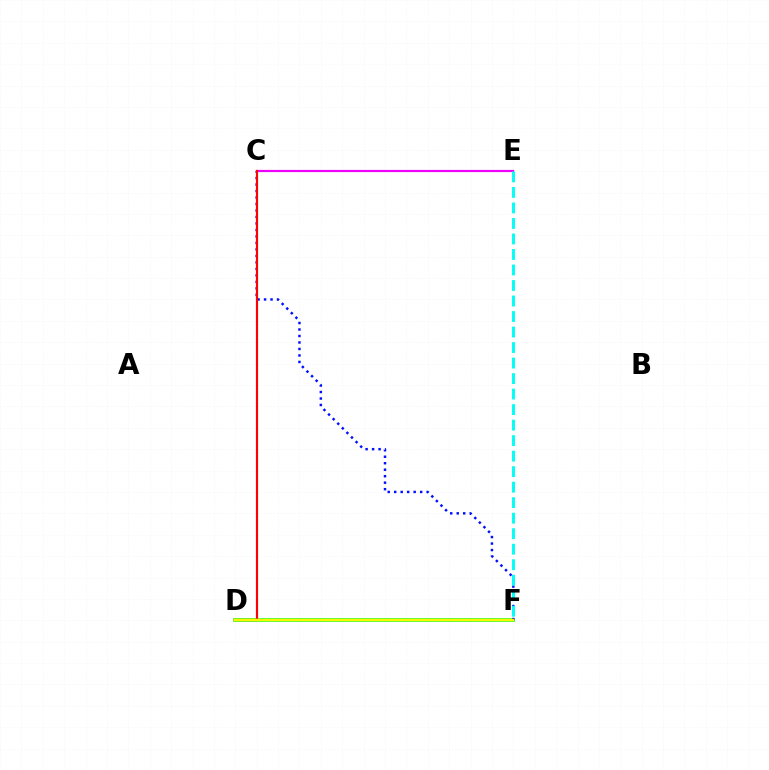{('D', 'F'): [{'color': '#08ff00', 'line_style': 'solid', 'thickness': 2.55}, {'color': '#fcf500', 'line_style': 'solid', 'thickness': 1.78}], ('C', 'E'): [{'color': '#ee00ff', 'line_style': 'solid', 'thickness': 1.57}], ('C', 'F'): [{'color': '#0010ff', 'line_style': 'dotted', 'thickness': 1.76}], ('E', 'F'): [{'color': '#00fff6', 'line_style': 'dashed', 'thickness': 2.11}], ('C', 'D'): [{'color': '#ff0000', 'line_style': 'solid', 'thickness': 1.57}]}